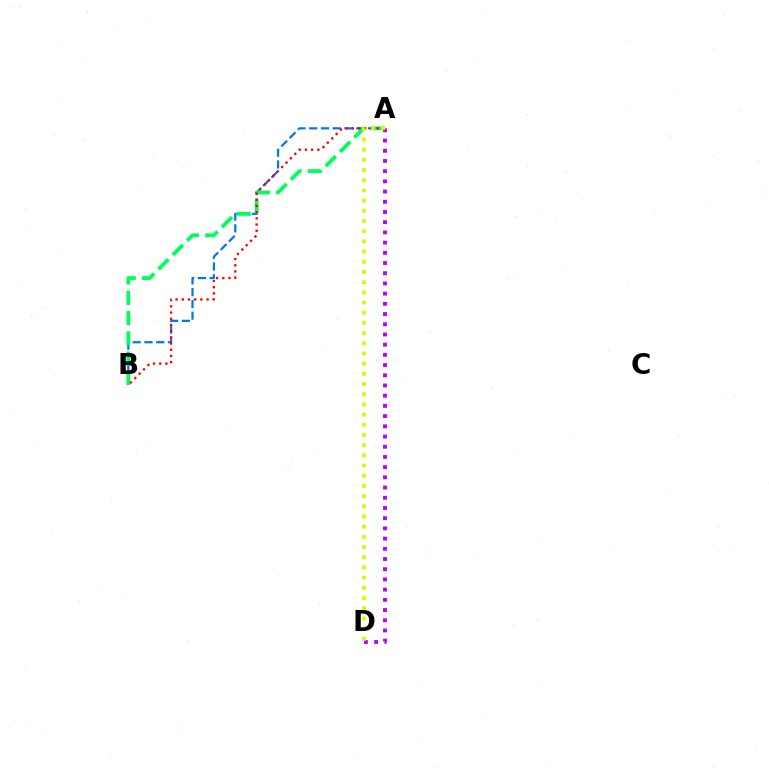{('A', 'B'): [{'color': '#0074ff', 'line_style': 'dashed', 'thickness': 1.6}, {'color': '#00ff5c', 'line_style': 'dashed', 'thickness': 2.75}, {'color': '#ff0000', 'line_style': 'dotted', 'thickness': 1.68}], ('A', 'D'): [{'color': '#b900ff', 'line_style': 'dotted', 'thickness': 2.77}, {'color': '#d1ff00', 'line_style': 'dotted', 'thickness': 2.77}]}